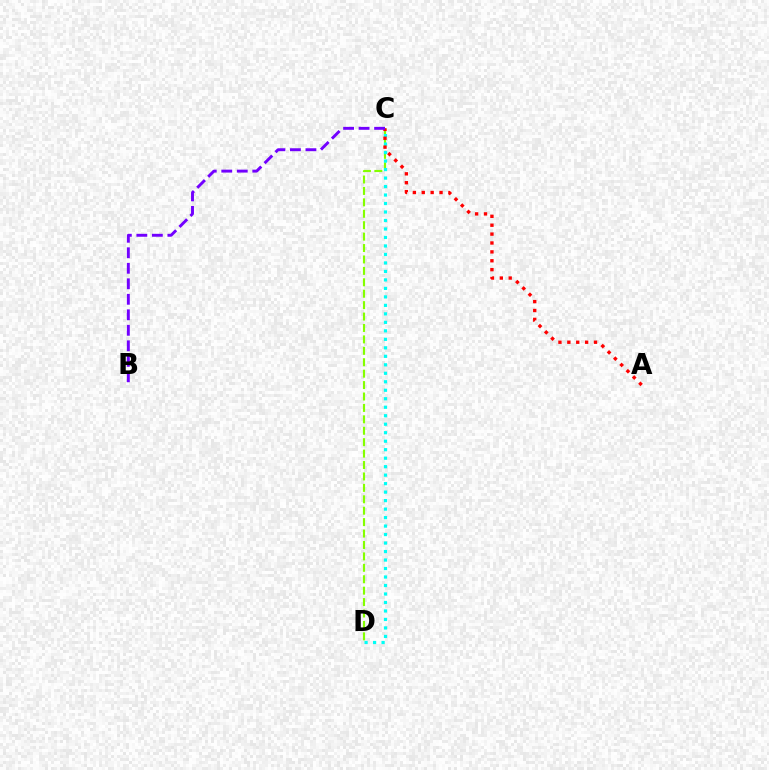{('C', 'D'): [{'color': '#84ff00', 'line_style': 'dashed', 'thickness': 1.55}, {'color': '#00fff6', 'line_style': 'dotted', 'thickness': 2.31}], ('A', 'C'): [{'color': '#ff0000', 'line_style': 'dotted', 'thickness': 2.41}], ('B', 'C'): [{'color': '#7200ff', 'line_style': 'dashed', 'thickness': 2.11}]}